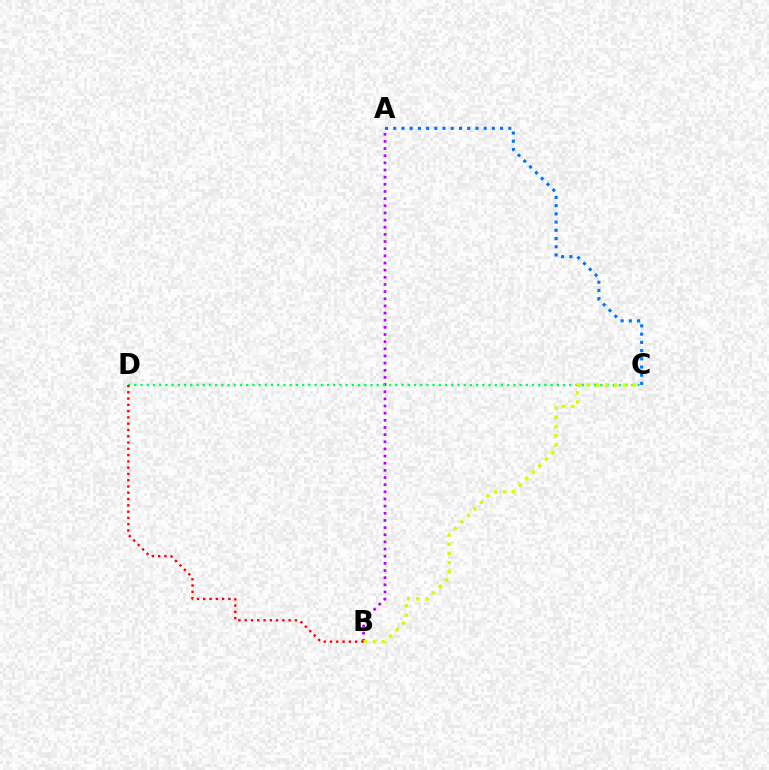{('A', 'B'): [{'color': '#b900ff', 'line_style': 'dotted', 'thickness': 1.94}], ('A', 'C'): [{'color': '#0074ff', 'line_style': 'dotted', 'thickness': 2.23}], ('C', 'D'): [{'color': '#00ff5c', 'line_style': 'dotted', 'thickness': 1.69}], ('B', 'D'): [{'color': '#ff0000', 'line_style': 'dotted', 'thickness': 1.71}], ('B', 'C'): [{'color': '#d1ff00', 'line_style': 'dotted', 'thickness': 2.5}]}